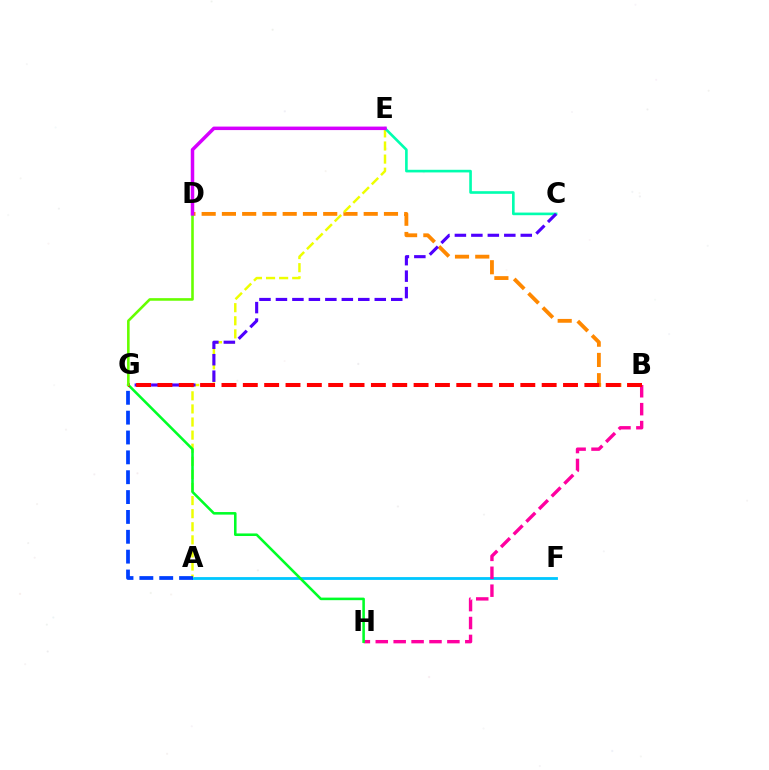{('A', 'F'): [{'color': '#00c7ff', 'line_style': 'solid', 'thickness': 2.03}], ('B', 'D'): [{'color': '#ff8800', 'line_style': 'dashed', 'thickness': 2.75}], ('B', 'H'): [{'color': '#ff00a0', 'line_style': 'dashed', 'thickness': 2.43}], ('A', 'E'): [{'color': '#eeff00', 'line_style': 'dashed', 'thickness': 1.78}], ('C', 'E'): [{'color': '#00ffaf', 'line_style': 'solid', 'thickness': 1.9}], ('G', 'H'): [{'color': '#00ff27', 'line_style': 'solid', 'thickness': 1.85}], ('C', 'G'): [{'color': '#4f00ff', 'line_style': 'dashed', 'thickness': 2.24}], ('B', 'G'): [{'color': '#ff0000', 'line_style': 'dashed', 'thickness': 2.9}], ('D', 'G'): [{'color': '#66ff00', 'line_style': 'solid', 'thickness': 1.87}], ('D', 'E'): [{'color': '#d600ff', 'line_style': 'solid', 'thickness': 2.51}], ('A', 'G'): [{'color': '#003fff', 'line_style': 'dashed', 'thickness': 2.7}]}